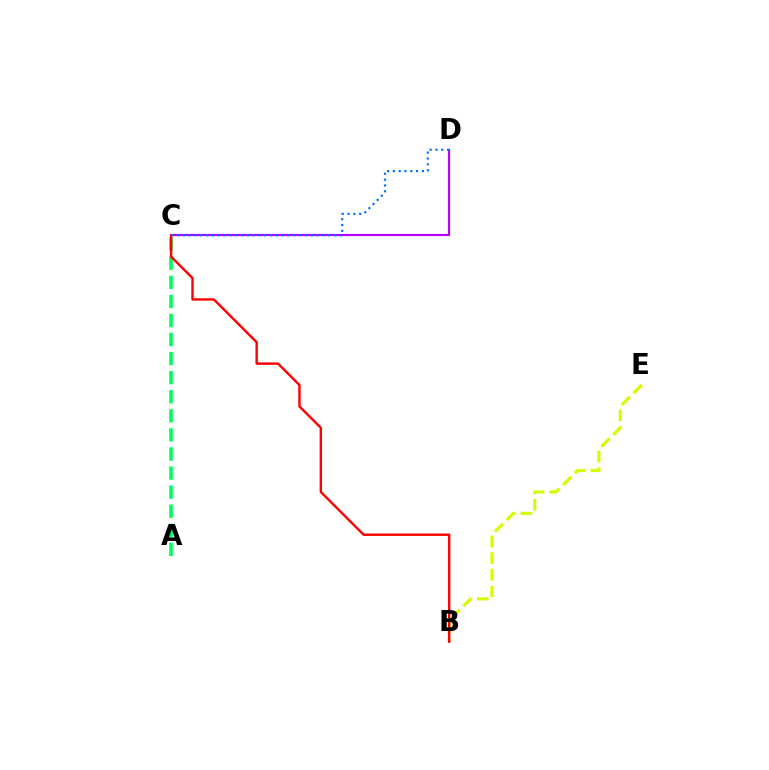{('B', 'E'): [{'color': '#d1ff00', 'line_style': 'dashed', 'thickness': 2.27}], ('C', 'D'): [{'color': '#b900ff', 'line_style': 'solid', 'thickness': 1.58}, {'color': '#0074ff', 'line_style': 'dotted', 'thickness': 1.58}], ('A', 'C'): [{'color': '#00ff5c', 'line_style': 'dashed', 'thickness': 2.59}], ('B', 'C'): [{'color': '#ff0000', 'line_style': 'solid', 'thickness': 1.74}]}